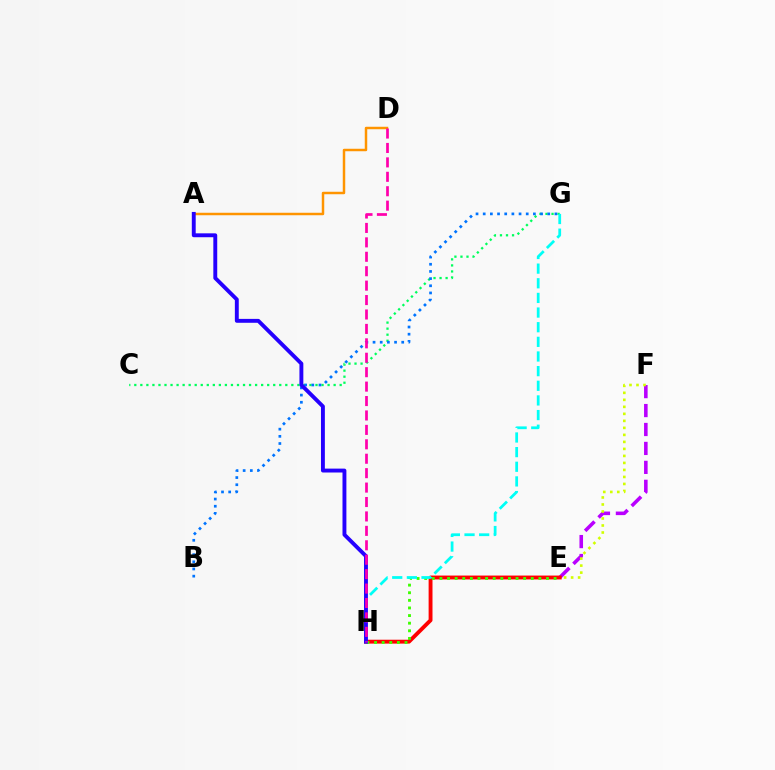{('E', 'F'): [{'color': '#b900ff', 'line_style': 'dashed', 'thickness': 2.57}, {'color': '#d1ff00', 'line_style': 'dotted', 'thickness': 1.9}], ('A', 'D'): [{'color': '#ff9400', 'line_style': 'solid', 'thickness': 1.78}], ('E', 'H'): [{'color': '#ff0000', 'line_style': 'solid', 'thickness': 2.79}, {'color': '#3dff00', 'line_style': 'dotted', 'thickness': 2.07}], ('C', 'G'): [{'color': '#00ff5c', 'line_style': 'dotted', 'thickness': 1.64}], ('B', 'G'): [{'color': '#0074ff', 'line_style': 'dotted', 'thickness': 1.95}], ('G', 'H'): [{'color': '#00fff6', 'line_style': 'dashed', 'thickness': 1.99}], ('A', 'H'): [{'color': '#2500ff', 'line_style': 'solid', 'thickness': 2.8}], ('D', 'H'): [{'color': '#ff00ac', 'line_style': 'dashed', 'thickness': 1.96}]}